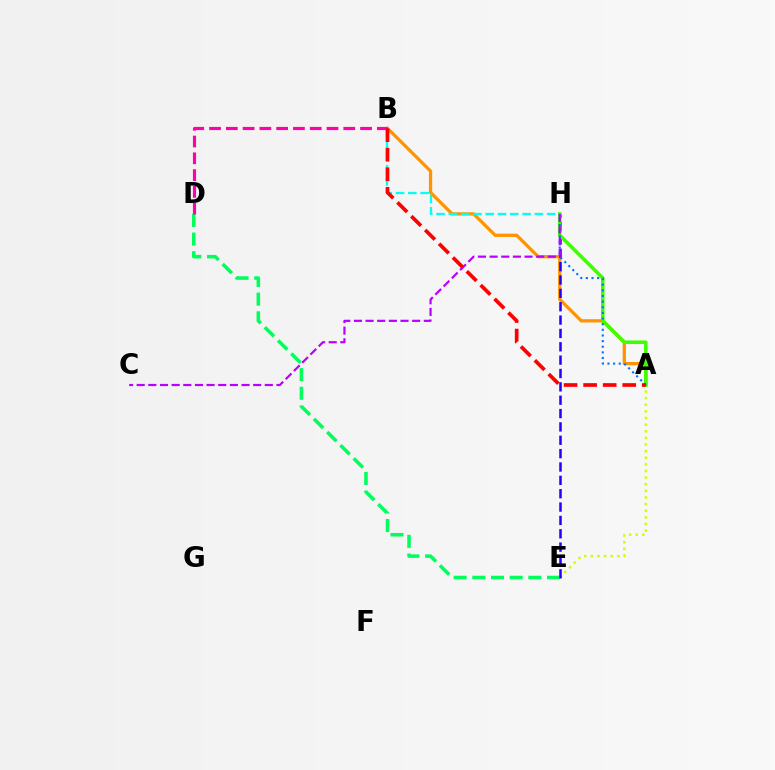{('D', 'E'): [{'color': '#00ff5c', 'line_style': 'dashed', 'thickness': 2.54}], ('A', 'B'): [{'color': '#ff9400', 'line_style': 'solid', 'thickness': 2.35}, {'color': '#ff0000', 'line_style': 'dashed', 'thickness': 2.66}], ('A', 'E'): [{'color': '#d1ff00', 'line_style': 'dotted', 'thickness': 1.8}], ('E', 'H'): [{'color': '#2500ff', 'line_style': 'dashed', 'thickness': 1.81}], ('A', 'H'): [{'color': '#3dff00', 'line_style': 'solid', 'thickness': 2.56}, {'color': '#0074ff', 'line_style': 'dotted', 'thickness': 1.53}], ('B', 'H'): [{'color': '#00fff6', 'line_style': 'dashed', 'thickness': 1.67}], ('B', 'D'): [{'color': '#ff00ac', 'line_style': 'dashed', 'thickness': 2.28}], ('C', 'H'): [{'color': '#b900ff', 'line_style': 'dashed', 'thickness': 1.58}]}